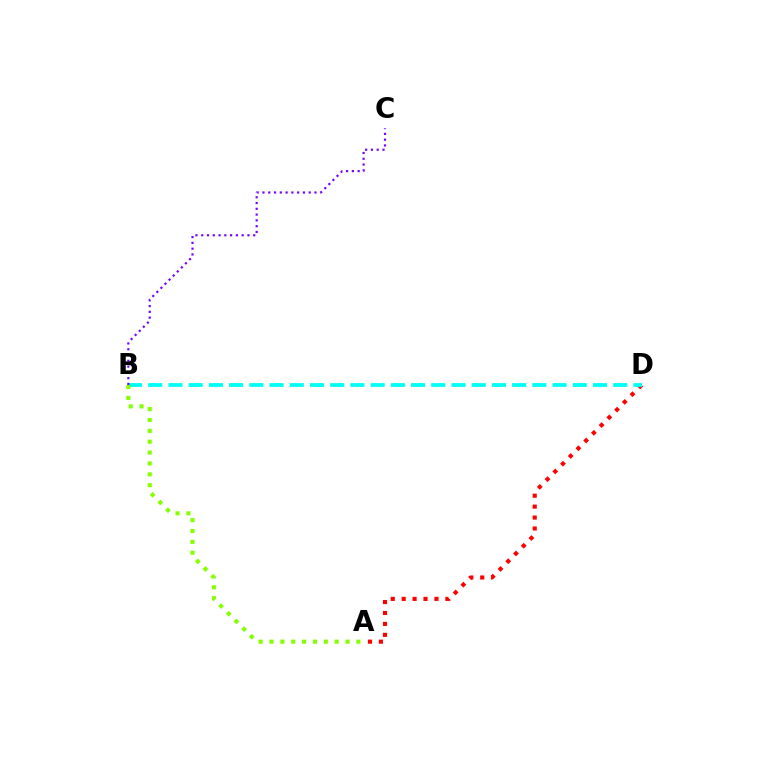{('A', 'D'): [{'color': '#ff0000', 'line_style': 'dotted', 'thickness': 2.97}], ('B', 'D'): [{'color': '#00fff6', 'line_style': 'dashed', 'thickness': 2.75}], ('B', 'C'): [{'color': '#7200ff', 'line_style': 'dotted', 'thickness': 1.57}], ('A', 'B'): [{'color': '#84ff00', 'line_style': 'dotted', 'thickness': 2.95}]}